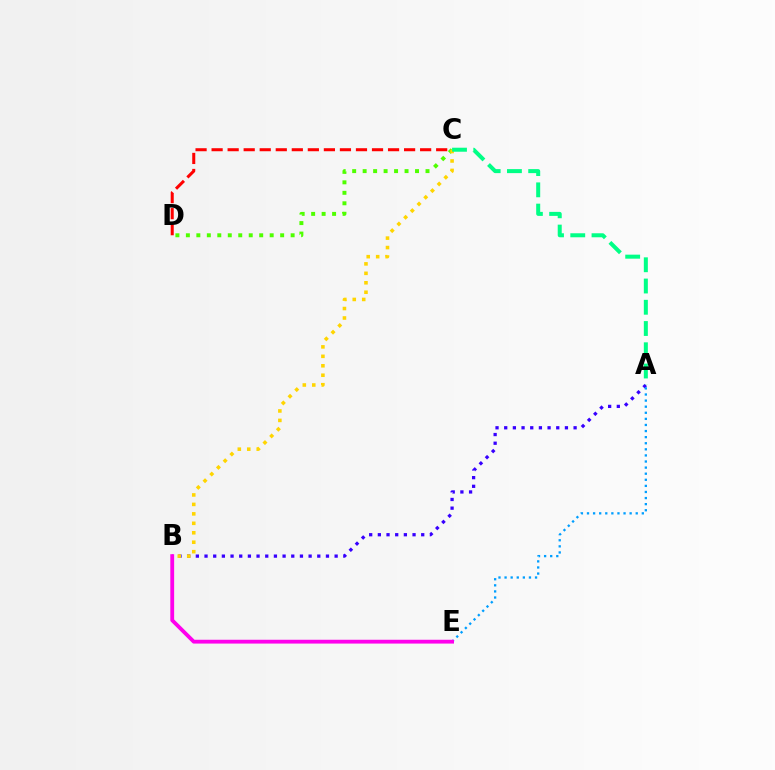{('C', 'D'): [{'color': '#4fff00', 'line_style': 'dotted', 'thickness': 2.85}, {'color': '#ff0000', 'line_style': 'dashed', 'thickness': 2.18}], ('A', 'B'): [{'color': '#3700ff', 'line_style': 'dotted', 'thickness': 2.36}], ('A', 'E'): [{'color': '#009eff', 'line_style': 'dotted', 'thickness': 1.66}], ('B', 'C'): [{'color': '#ffd500', 'line_style': 'dotted', 'thickness': 2.57}], ('B', 'E'): [{'color': '#ff00ed', 'line_style': 'solid', 'thickness': 2.75}], ('A', 'C'): [{'color': '#00ff86', 'line_style': 'dashed', 'thickness': 2.89}]}